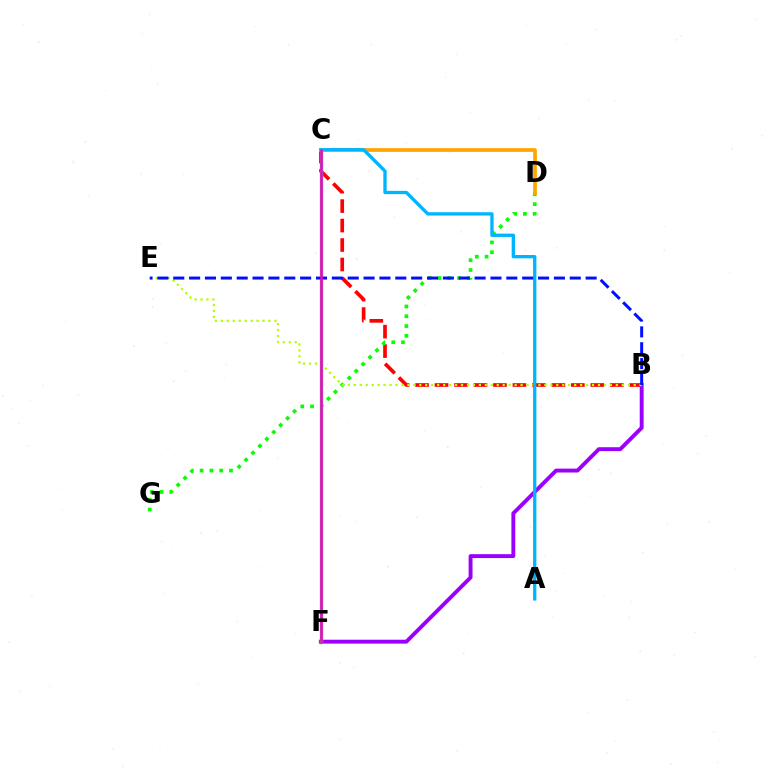{('B', 'C'): [{'color': '#ff0000', 'line_style': 'dashed', 'thickness': 2.65}], ('D', 'G'): [{'color': '#08ff00', 'line_style': 'dotted', 'thickness': 2.66}], ('B', 'F'): [{'color': '#9b00ff', 'line_style': 'solid', 'thickness': 2.81}], ('C', 'D'): [{'color': '#ffa500', 'line_style': 'solid', 'thickness': 2.67}], ('B', 'E'): [{'color': '#b3ff00', 'line_style': 'dotted', 'thickness': 1.62}, {'color': '#0010ff', 'line_style': 'dashed', 'thickness': 2.15}], ('A', 'C'): [{'color': '#00b5ff', 'line_style': 'solid', 'thickness': 2.39}], ('C', 'F'): [{'color': '#00ff9d', 'line_style': 'solid', 'thickness': 2.44}, {'color': '#ff00bd', 'line_style': 'solid', 'thickness': 1.9}]}